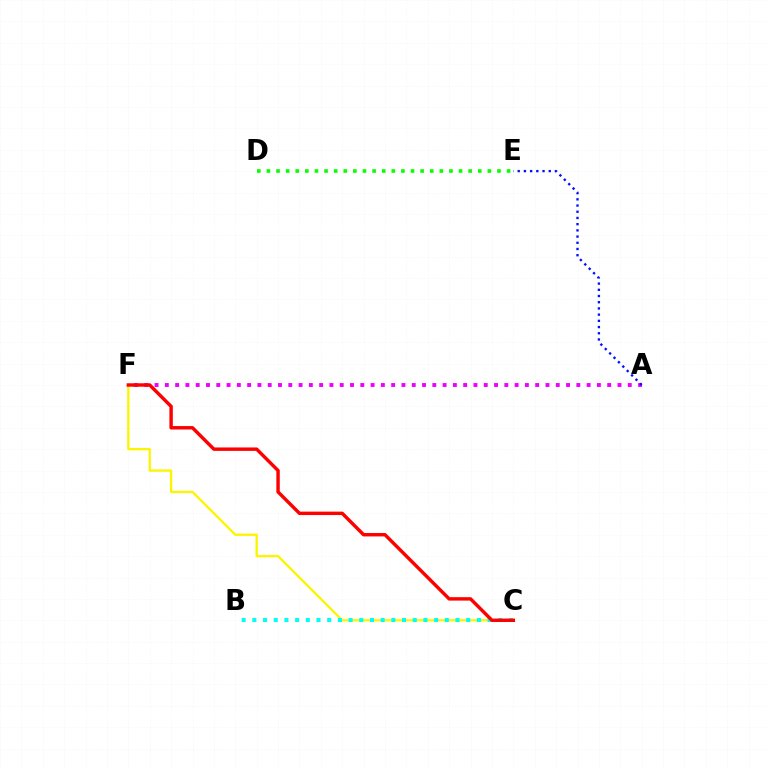{('C', 'F'): [{'color': '#fcf500', 'line_style': 'solid', 'thickness': 1.67}, {'color': '#ff0000', 'line_style': 'solid', 'thickness': 2.47}], ('D', 'E'): [{'color': '#08ff00', 'line_style': 'dotted', 'thickness': 2.61}], ('B', 'C'): [{'color': '#00fff6', 'line_style': 'dotted', 'thickness': 2.91}], ('A', 'F'): [{'color': '#ee00ff', 'line_style': 'dotted', 'thickness': 2.8}], ('A', 'E'): [{'color': '#0010ff', 'line_style': 'dotted', 'thickness': 1.69}]}